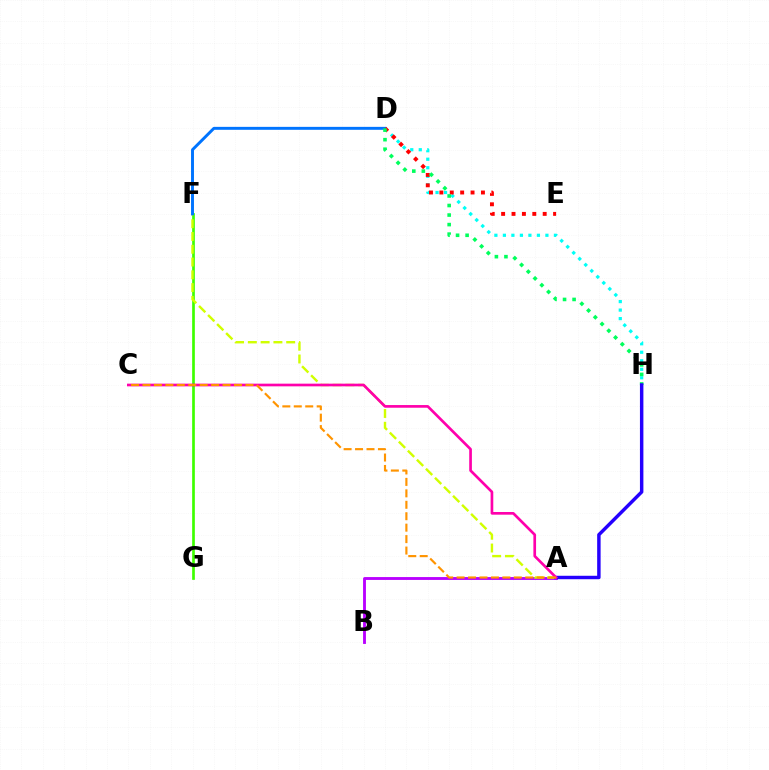{('D', 'H'): [{'color': '#00fff6', 'line_style': 'dotted', 'thickness': 2.31}, {'color': '#00ff5c', 'line_style': 'dotted', 'thickness': 2.59}], ('F', 'G'): [{'color': '#3dff00', 'line_style': 'solid', 'thickness': 1.94}], ('A', 'B'): [{'color': '#b900ff', 'line_style': 'solid', 'thickness': 2.06}], ('A', 'F'): [{'color': '#d1ff00', 'line_style': 'dashed', 'thickness': 1.74}], ('D', 'F'): [{'color': '#0074ff', 'line_style': 'solid', 'thickness': 2.12}], ('D', 'E'): [{'color': '#ff0000', 'line_style': 'dotted', 'thickness': 2.82}], ('A', 'H'): [{'color': '#2500ff', 'line_style': 'solid', 'thickness': 2.48}], ('A', 'C'): [{'color': '#ff00ac', 'line_style': 'solid', 'thickness': 1.93}, {'color': '#ff9400', 'line_style': 'dashed', 'thickness': 1.55}]}